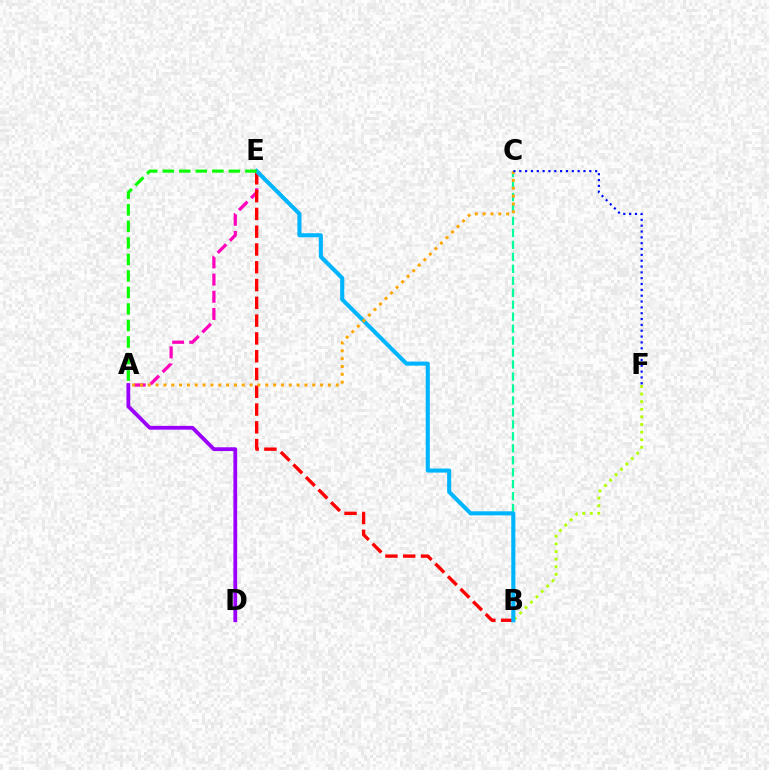{('A', 'D'): [{'color': '#9b00ff', 'line_style': 'solid', 'thickness': 2.73}], ('A', 'E'): [{'color': '#ff00bd', 'line_style': 'dashed', 'thickness': 2.33}, {'color': '#08ff00', 'line_style': 'dashed', 'thickness': 2.25}], ('B', 'F'): [{'color': '#b3ff00', 'line_style': 'dotted', 'thickness': 2.07}], ('B', 'C'): [{'color': '#00ff9d', 'line_style': 'dashed', 'thickness': 1.63}], ('B', 'E'): [{'color': '#ff0000', 'line_style': 'dashed', 'thickness': 2.42}, {'color': '#00b5ff', 'line_style': 'solid', 'thickness': 2.94}], ('A', 'C'): [{'color': '#ffa500', 'line_style': 'dotted', 'thickness': 2.13}], ('C', 'F'): [{'color': '#0010ff', 'line_style': 'dotted', 'thickness': 1.59}]}